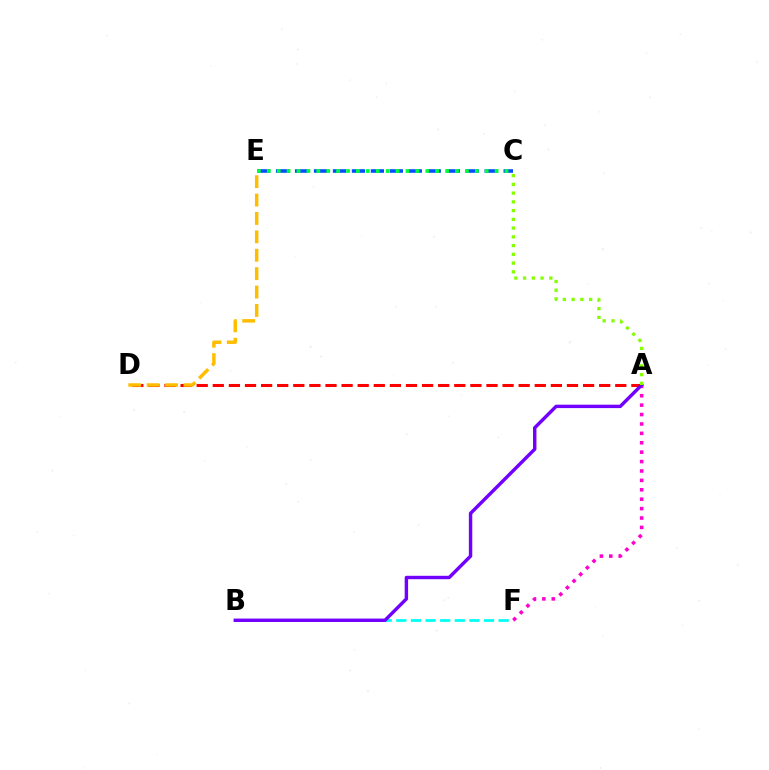{('C', 'E'): [{'color': '#004bff', 'line_style': 'dashed', 'thickness': 2.58}, {'color': '#00ff39', 'line_style': 'dotted', 'thickness': 2.69}], ('B', 'F'): [{'color': '#00fff6', 'line_style': 'dashed', 'thickness': 1.99}], ('A', 'D'): [{'color': '#ff0000', 'line_style': 'dashed', 'thickness': 2.19}], ('A', 'F'): [{'color': '#ff00cf', 'line_style': 'dotted', 'thickness': 2.56}], ('A', 'B'): [{'color': '#7200ff', 'line_style': 'solid', 'thickness': 2.46}], ('D', 'E'): [{'color': '#ffbd00', 'line_style': 'dashed', 'thickness': 2.5}], ('A', 'C'): [{'color': '#84ff00', 'line_style': 'dotted', 'thickness': 2.38}]}